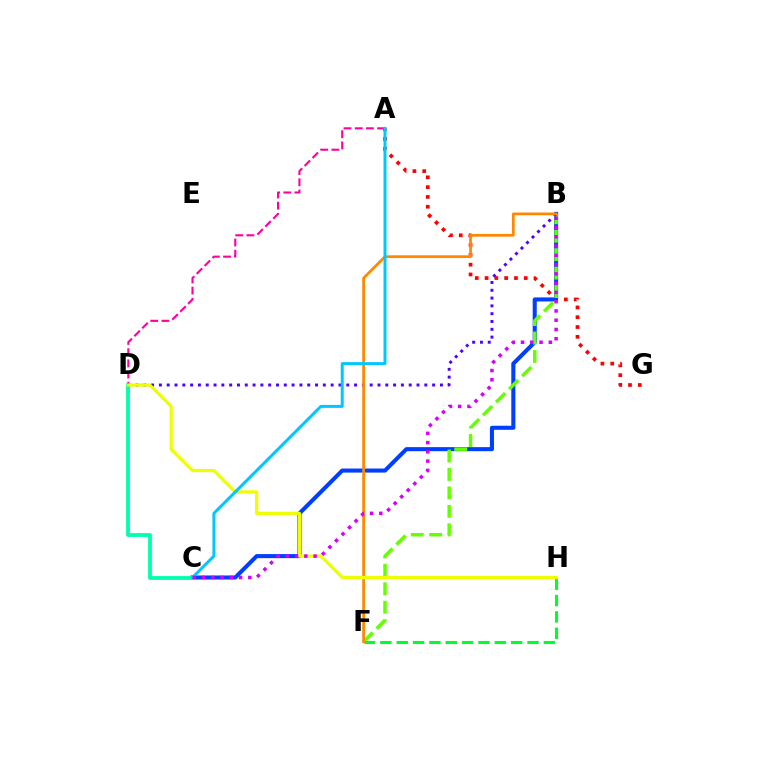{('A', 'G'): [{'color': '#ff0000', 'line_style': 'dotted', 'thickness': 2.66}], ('B', 'C'): [{'color': '#003fff', 'line_style': 'solid', 'thickness': 2.92}, {'color': '#d600ff', 'line_style': 'dotted', 'thickness': 2.52}], ('B', 'F'): [{'color': '#66ff00', 'line_style': 'dashed', 'thickness': 2.51}, {'color': '#ff8800', 'line_style': 'solid', 'thickness': 1.97}], ('B', 'D'): [{'color': '#4f00ff', 'line_style': 'dotted', 'thickness': 2.12}], ('C', 'D'): [{'color': '#00ffaf', 'line_style': 'solid', 'thickness': 2.76}], ('F', 'H'): [{'color': '#00ff27', 'line_style': 'dashed', 'thickness': 2.22}], ('A', 'D'): [{'color': '#ff00a0', 'line_style': 'dashed', 'thickness': 1.52}], ('D', 'H'): [{'color': '#eeff00', 'line_style': 'solid', 'thickness': 2.32}], ('A', 'C'): [{'color': '#00c7ff', 'line_style': 'solid', 'thickness': 2.15}]}